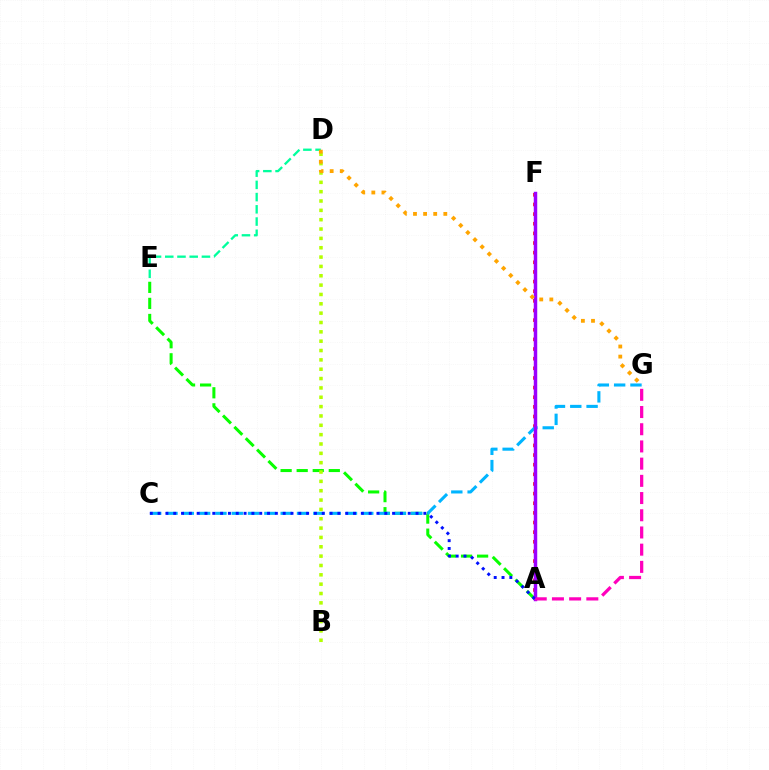{('D', 'E'): [{'color': '#00ff9d', 'line_style': 'dashed', 'thickness': 1.66}], ('A', 'F'): [{'color': '#ff0000', 'line_style': 'dotted', 'thickness': 2.62}, {'color': '#9b00ff', 'line_style': 'solid', 'thickness': 2.49}], ('A', 'E'): [{'color': '#08ff00', 'line_style': 'dashed', 'thickness': 2.18}], ('C', 'G'): [{'color': '#00b5ff', 'line_style': 'dashed', 'thickness': 2.22}], ('B', 'D'): [{'color': '#b3ff00', 'line_style': 'dotted', 'thickness': 2.54}], ('D', 'G'): [{'color': '#ffa500', 'line_style': 'dotted', 'thickness': 2.75}], ('A', 'G'): [{'color': '#ff00bd', 'line_style': 'dashed', 'thickness': 2.34}], ('A', 'C'): [{'color': '#0010ff', 'line_style': 'dotted', 'thickness': 2.12}]}